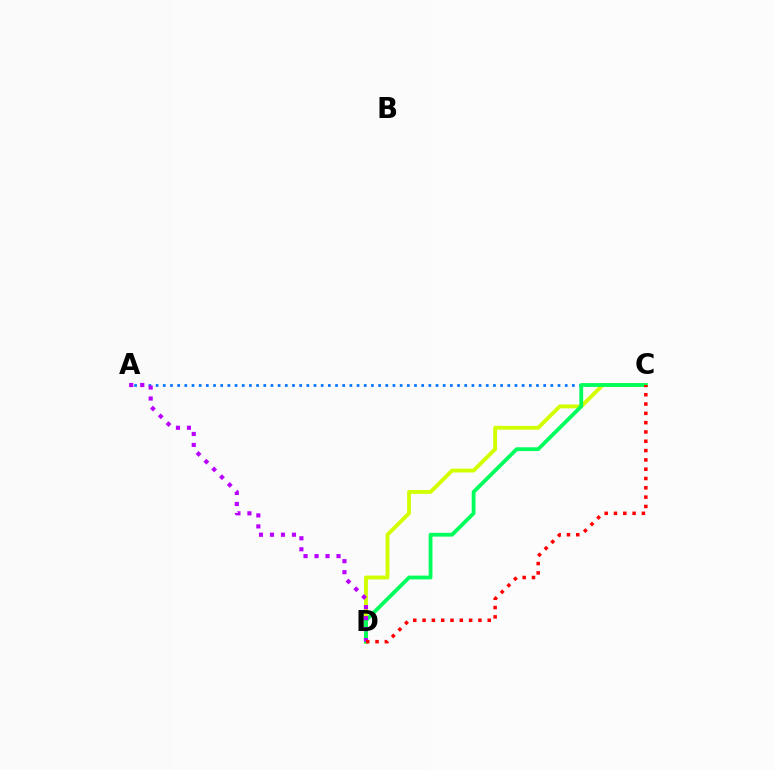{('A', 'C'): [{'color': '#0074ff', 'line_style': 'dotted', 'thickness': 1.95}], ('C', 'D'): [{'color': '#d1ff00', 'line_style': 'solid', 'thickness': 2.77}, {'color': '#00ff5c', 'line_style': 'solid', 'thickness': 2.74}, {'color': '#ff0000', 'line_style': 'dotted', 'thickness': 2.53}], ('A', 'D'): [{'color': '#b900ff', 'line_style': 'dotted', 'thickness': 2.99}]}